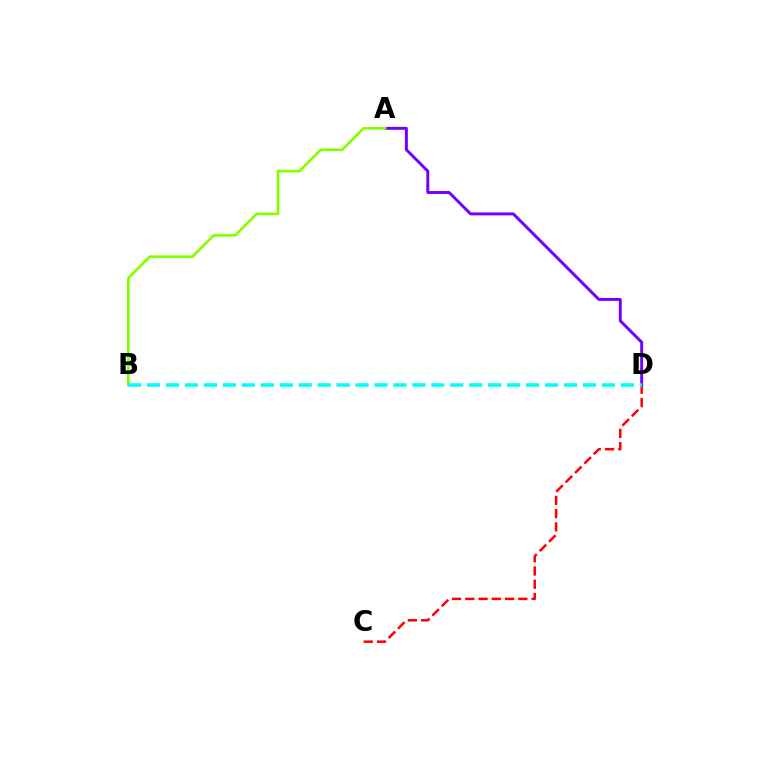{('C', 'D'): [{'color': '#ff0000', 'line_style': 'dashed', 'thickness': 1.8}], ('A', 'D'): [{'color': '#7200ff', 'line_style': 'solid', 'thickness': 2.11}], ('A', 'B'): [{'color': '#84ff00', 'line_style': 'solid', 'thickness': 1.95}], ('B', 'D'): [{'color': '#00fff6', 'line_style': 'dashed', 'thickness': 2.57}]}